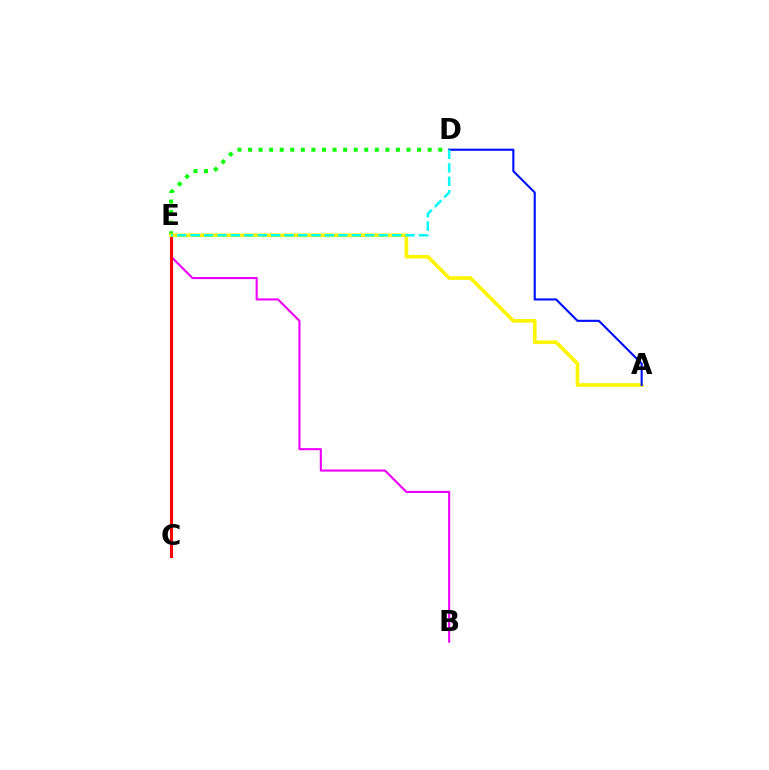{('D', 'E'): [{'color': '#08ff00', 'line_style': 'dotted', 'thickness': 2.87}, {'color': '#00fff6', 'line_style': 'dashed', 'thickness': 1.82}], ('B', 'E'): [{'color': '#ee00ff', 'line_style': 'solid', 'thickness': 1.52}], ('C', 'E'): [{'color': '#ff0000', 'line_style': 'solid', 'thickness': 2.25}], ('A', 'E'): [{'color': '#fcf500', 'line_style': 'solid', 'thickness': 2.63}], ('A', 'D'): [{'color': '#0010ff', 'line_style': 'solid', 'thickness': 1.53}]}